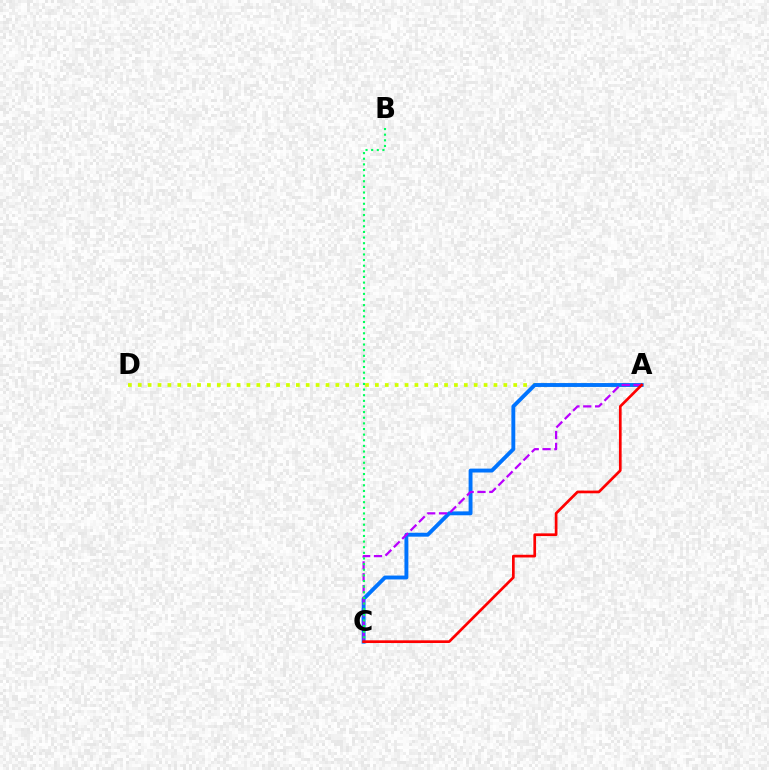{('A', 'D'): [{'color': '#d1ff00', 'line_style': 'dotted', 'thickness': 2.68}], ('A', 'C'): [{'color': '#0074ff', 'line_style': 'solid', 'thickness': 2.8}, {'color': '#b900ff', 'line_style': 'dashed', 'thickness': 1.61}, {'color': '#ff0000', 'line_style': 'solid', 'thickness': 1.94}], ('B', 'C'): [{'color': '#00ff5c', 'line_style': 'dotted', 'thickness': 1.53}]}